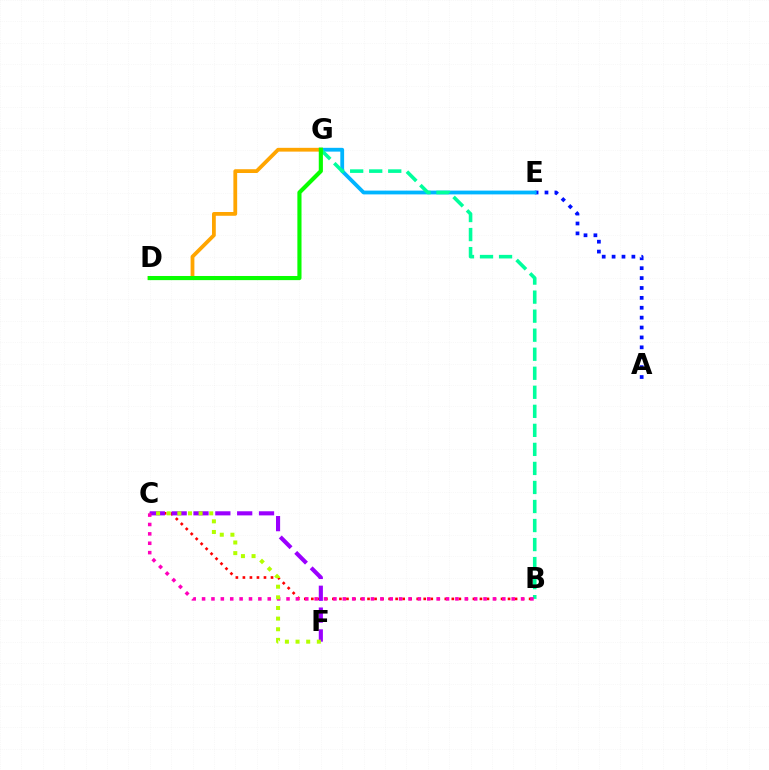{('A', 'E'): [{'color': '#0010ff', 'line_style': 'dotted', 'thickness': 2.69}], ('E', 'G'): [{'color': '#00b5ff', 'line_style': 'solid', 'thickness': 2.73}], ('B', 'G'): [{'color': '#00ff9d', 'line_style': 'dashed', 'thickness': 2.59}], ('B', 'C'): [{'color': '#ff0000', 'line_style': 'dotted', 'thickness': 1.91}, {'color': '#ff00bd', 'line_style': 'dotted', 'thickness': 2.55}], ('C', 'F'): [{'color': '#9b00ff', 'line_style': 'dashed', 'thickness': 2.97}, {'color': '#b3ff00', 'line_style': 'dotted', 'thickness': 2.89}], ('D', 'G'): [{'color': '#ffa500', 'line_style': 'solid', 'thickness': 2.72}, {'color': '#08ff00', 'line_style': 'solid', 'thickness': 2.98}]}